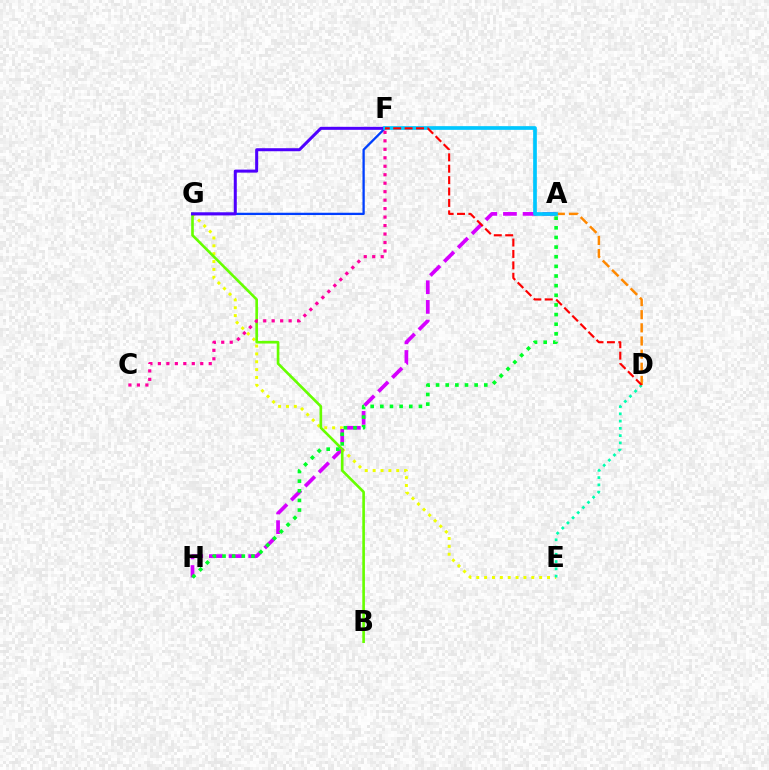{('E', 'G'): [{'color': '#eeff00', 'line_style': 'dotted', 'thickness': 2.14}], ('A', 'H'): [{'color': '#d600ff', 'line_style': 'dashed', 'thickness': 2.67}, {'color': '#00ff27', 'line_style': 'dotted', 'thickness': 2.62}], ('D', 'E'): [{'color': '#00ffaf', 'line_style': 'dotted', 'thickness': 1.97}], ('B', 'G'): [{'color': '#66ff00', 'line_style': 'solid', 'thickness': 1.9}], ('F', 'G'): [{'color': '#003fff', 'line_style': 'solid', 'thickness': 1.65}, {'color': '#4f00ff', 'line_style': 'solid', 'thickness': 2.18}], ('A', 'D'): [{'color': '#ff8800', 'line_style': 'dashed', 'thickness': 1.79}], ('A', 'F'): [{'color': '#00c7ff', 'line_style': 'solid', 'thickness': 2.66}], ('C', 'F'): [{'color': '#ff00a0', 'line_style': 'dotted', 'thickness': 2.3}], ('D', 'F'): [{'color': '#ff0000', 'line_style': 'dashed', 'thickness': 1.55}]}